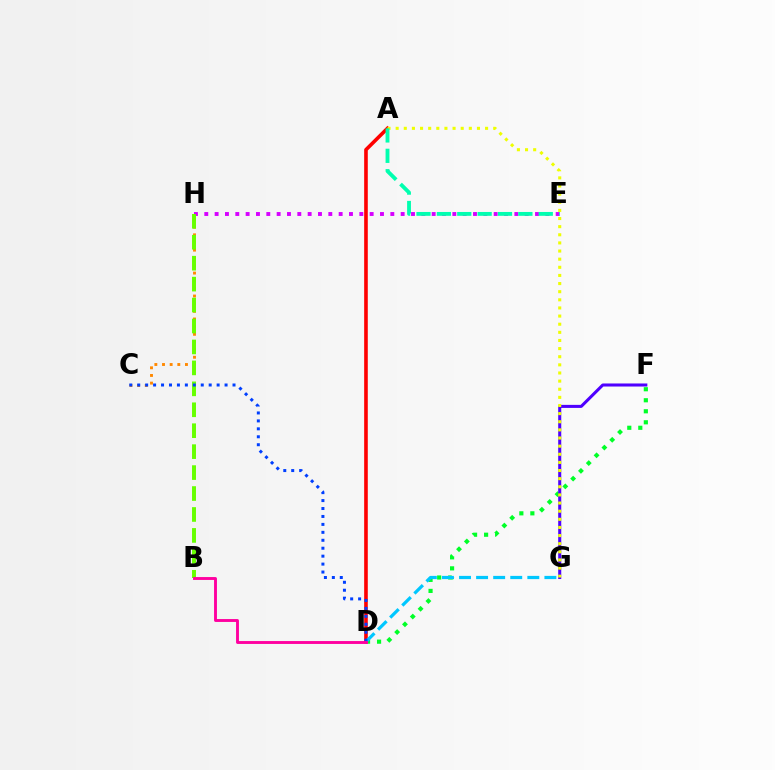{('A', 'D'): [{'color': '#ff0000', 'line_style': 'solid', 'thickness': 2.61}], ('D', 'F'): [{'color': '#00ff27', 'line_style': 'dotted', 'thickness': 2.99}], ('D', 'G'): [{'color': '#00c7ff', 'line_style': 'dashed', 'thickness': 2.32}], ('C', 'H'): [{'color': '#ff8800', 'line_style': 'dotted', 'thickness': 2.08}], ('E', 'H'): [{'color': '#d600ff', 'line_style': 'dotted', 'thickness': 2.81}], ('B', 'H'): [{'color': '#66ff00', 'line_style': 'dashed', 'thickness': 2.84}], ('F', 'G'): [{'color': '#4f00ff', 'line_style': 'solid', 'thickness': 2.19}], ('A', 'G'): [{'color': '#eeff00', 'line_style': 'dotted', 'thickness': 2.21}], ('C', 'D'): [{'color': '#003fff', 'line_style': 'dotted', 'thickness': 2.16}], ('A', 'E'): [{'color': '#00ffaf', 'line_style': 'dashed', 'thickness': 2.77}], ('B', 'D'): [{'color': '#ff00a0', 'line_style': 'solid', 'thickness': 2.08}]}